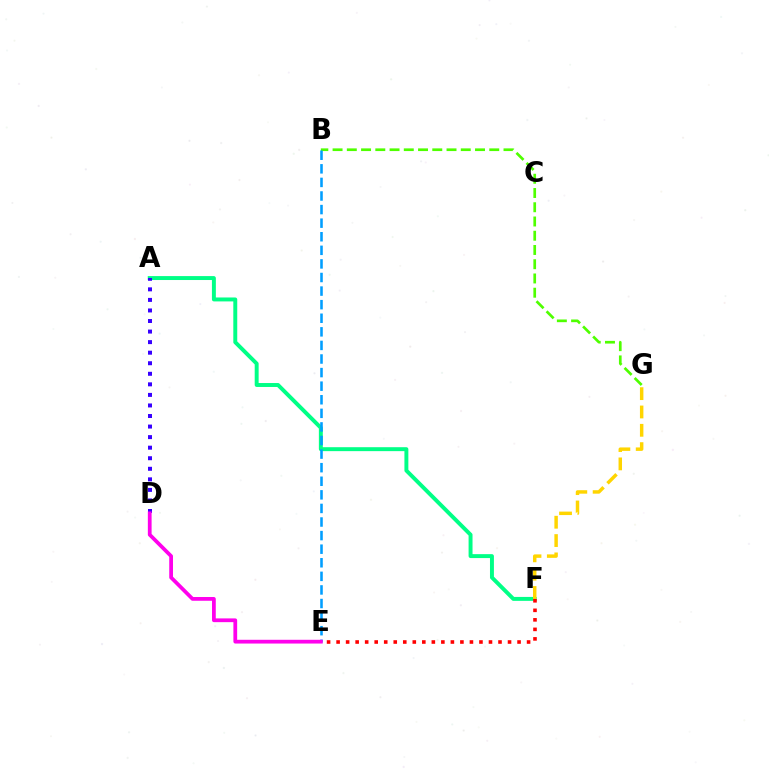{('A', 'F'): [{'color': '#00ff86', 'line_style': 'solid', 'thickness': 2.83}], ('A', 'D'): [{'color': '#3700ff', 'line_style': 'dotted', 'thickness': 2.87}], ('E', 'F'): [{'color': '#ff0000', 'line_style': 'dotted', 'thickness': 2.59}], ('B', 'G'): [{'color': '#4fff00', 'line_style': 'dashed', 'thickness': 1.93}], ('B', 'E'): [{'color': '#009eff', 'line_style': 'dashed', 'thickness': 1.85}], ('F', 'G'): [{'color': '#ffd500', 'line_style': 'dashed', 'thickness': 2.49}], ('D', 'E'): [{'color': '#ff00ed', 'line_style': 'solid', 'thickness': 2.71}]}